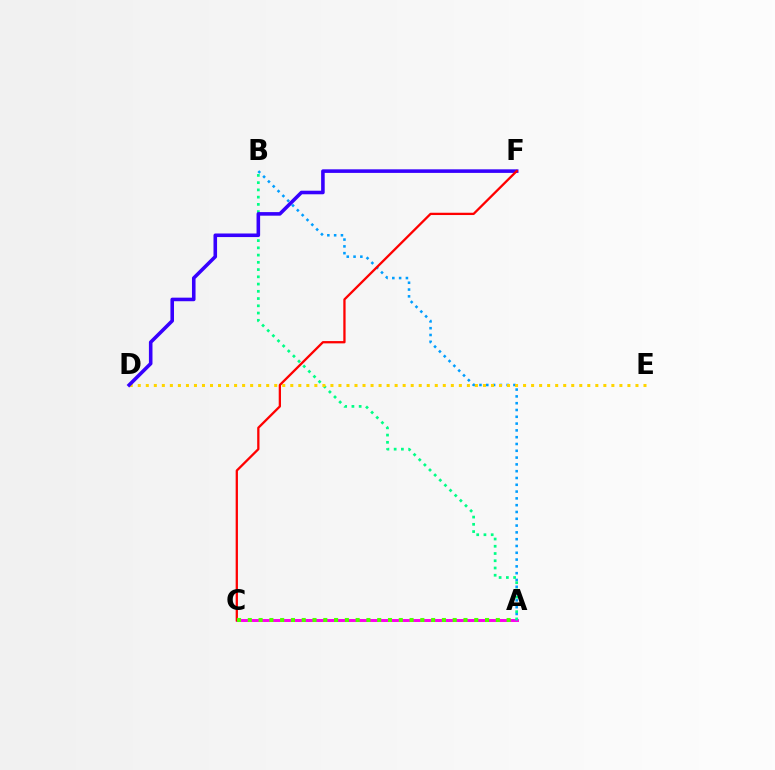{('A', 'C'): [{'color': '#ff00ed', 'line_style': 'solid', 'thickness': 2.14}, {'color': '#4fff00', 'line_style': 'dotted', 'thickness': 2.93}], ('A', 'B'): [{'color': '#009eff', 'line_style': 'dotted', 'thickness': 1.85}, {'color': '#00ff86', 'line_style': 'dotted', 'thickness': 1.97}], ('D', 'E'): [{'color': '#ffd500', 'line_style': 'dotted', 'thickness': 2.18}], ('D', 'F'): [{'color': '#3700ff', 'line_style': 'solid', 'thickness': 2.57}], ('C', 'F'): [{'color': '#ff0000', 'line_style': 'solid', 'thickness': 1.65}]}